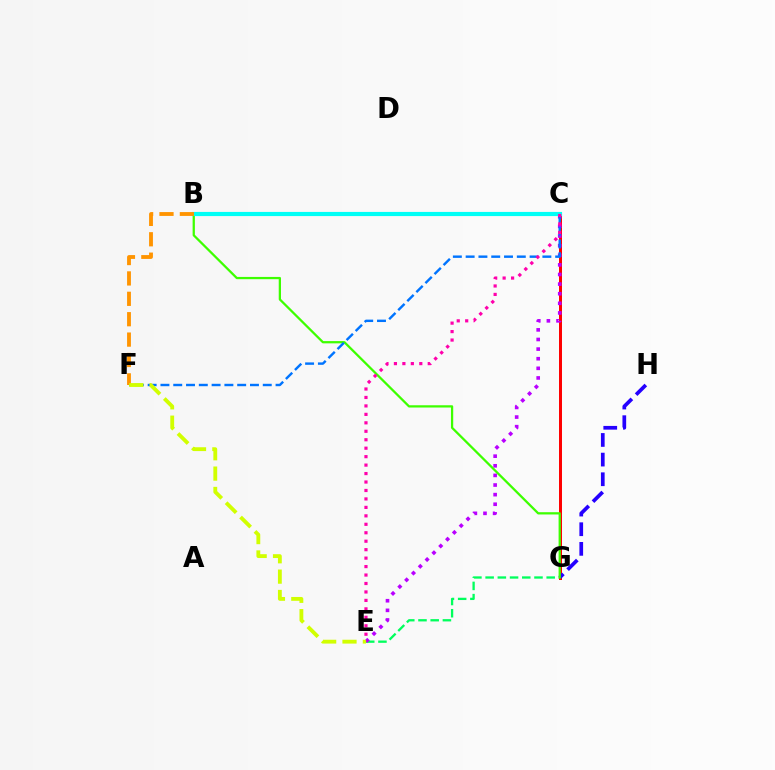{('E', 'G'): [{'color': '#00ff5c', 'line_style': 'dashed', 'thickness': 1.66}], ('C', 'G'): [{'color': '#ff0000', 'line_style': 'solid', 'thickness': 2.15}], ('G', 'H'): [{'color': '#2500ff', 'line_style': 'dashed', 'thickness': 2.67}], ('C', 'E'): [{'color': '#b900ff', 'line_style': 'dotted', 'thickness': 2.61}, {'color': '#ff00ac', 'line_style': 'dotted', 'thickness': 2.3}], ('B', 'G'): [{'color': '#3dff00', 'line_style': 'solid', 'thickness': 1.63}], ('C', 'F'): [{'color': '#0074ff', 'line_style': 'dashed', 'thickness': 1.74}], ('B', 'C'): [{'color': '#00fff6', 'line_style': 'solid', 'thickness': 3.0}], ('B', 'F'): [{'color': '#ff9400', 'line_style': 'dashed', 'thickness': 2.77}], ('E', 'F'): [{'color': '#d1ff00', 'line_style': 'dashed', 'thickness': 2.76}]}